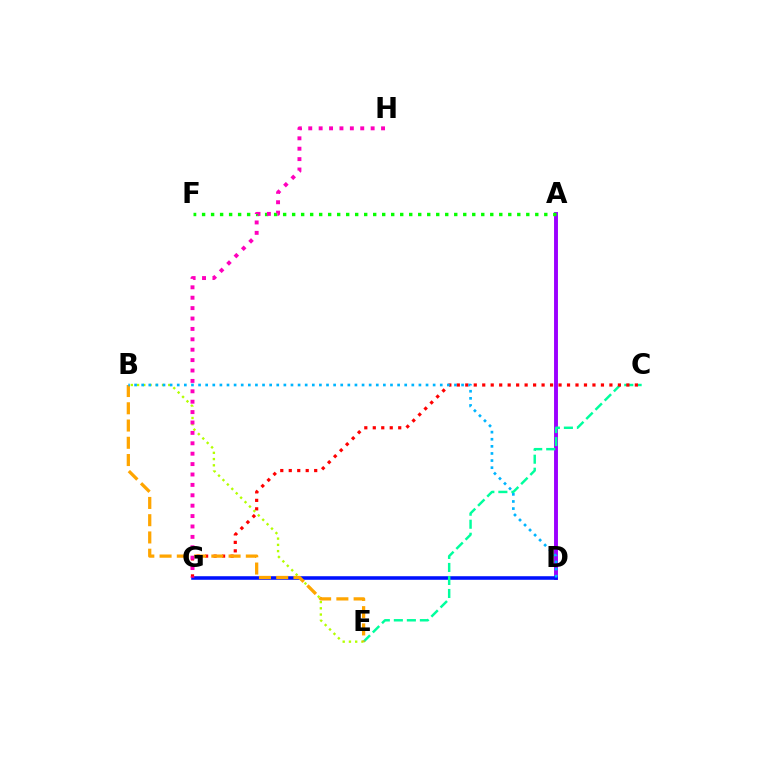{('A', 'D'): [{'color': '#9b00ff', 'line_style': 'solid', 'thickness': 2.81}], ('D', 'G'): [{'color': '#0010ff', 'line_style': 'solid', 'thickness': 2.57}], ('C', 'E'): [{'color': '#00ff9d', 'line_style': 'dashed', 'thickness': 1.77}], ('A', 'F'): [{'color': '#08ff00', 'line_style': 'dotted', 'thickness': 2.45}], ('C', 'G'): [{'color': '#ff0000', 'line_style': 'dotted', 'thickness': 2.3}], ('B', 'E'): [{'color': '#b3ff00', 'line_style': 'dotted', 'thickness': 1.7}, {'color': '#ffa500', 'line_style': 'dashed', 'thickness': 2.34}], ('G', 'H'): [{'color': '#ff00bd', 'line_style': 'dotted', 'thickness': 2.83}], ('B', 'D'): [{'color': '#00b5ff', 'line_style': 'dotted', 'thickness': 1.93}]}